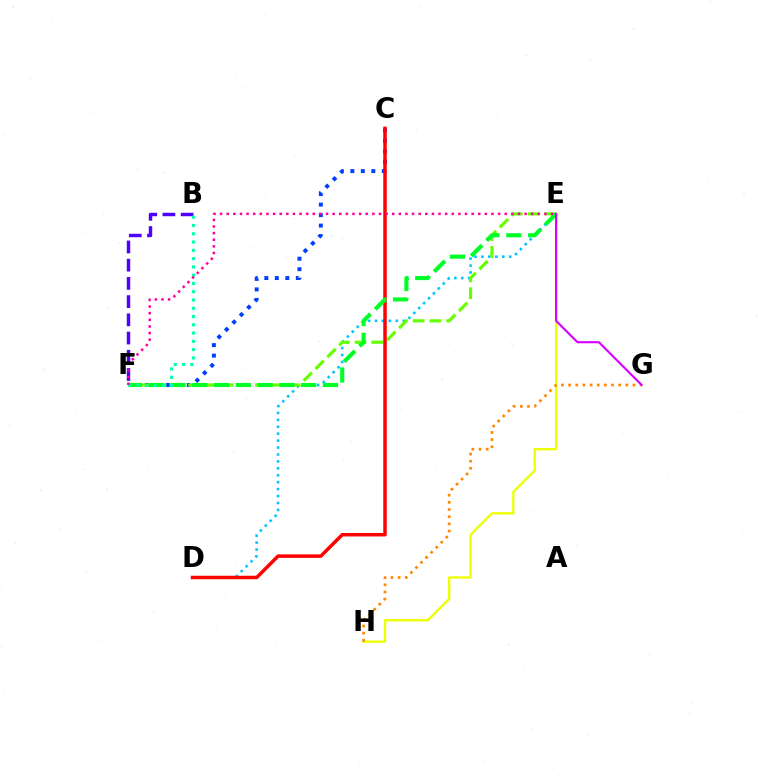{('E', 'H'): [{'color': '#eeff00', 'line_style': 'solid', 'thickness': 1.68}], ('D', 'E'): [{'color': '#00c7ff', 'line_style': 'dotted', 'thickness': 1.88}], ('G', 'H'): [{'color': '#ff8800', 'line_style': 'dotted', 'thickness': 1.94}], ('C', 'F'): [{'color': '#003fff', 'line_style': 'dotted', 'thickness': 2.85}], ('E', 'F'): [{'color': '#66ff00', 'line_style': 'dashed', 'thickness': 2.28}, {'color': '#00ff27', 'line_style': 'dashed', 'thickness': 2.96}, {'color': '#ff00a0', 'line_style': 'dotted', 'thickness': 1.8}], ('B', 'F'): [{'color': '#4f00ff', 'line_style': 'dashed', 'thickness': 2.48}, {'color': '#00ffaf', 'line_style': 'dotted', 'thickness': 2.25}], ('C', 'D'): [{'color': '#ff0000', 'line_style': 'solid', 'thickness': 2.51}], ('E', 'G'): [{'color': '#d600ff', 'line_style': 'solid', 'thickness': 1.53}]}